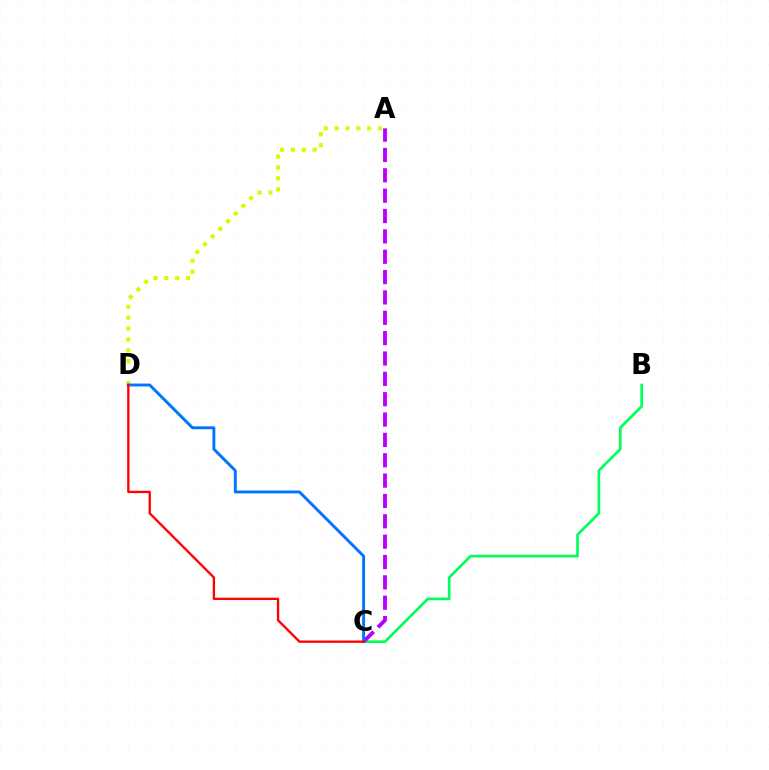{('B', 'C'): [{'color': '#00ff5c', 'line_style': 'solid', 'thickness': 1.92}], ('A', 'D'): [{'color': '#d1ff00', 'line_style': 'dotted', 'thickness': 2.95}], ('A', 'C'): [{'color': '#b900ff', 'line_style': 'dashed', 'thickness': 2.76}], ('C', 'D'): [{'color': '#0074ff', 'line_style': 'solid', 'thickness': 2.08}, {'color': '#ff0000', 'line_style': 'solid', 'thickness': 1.67}]}